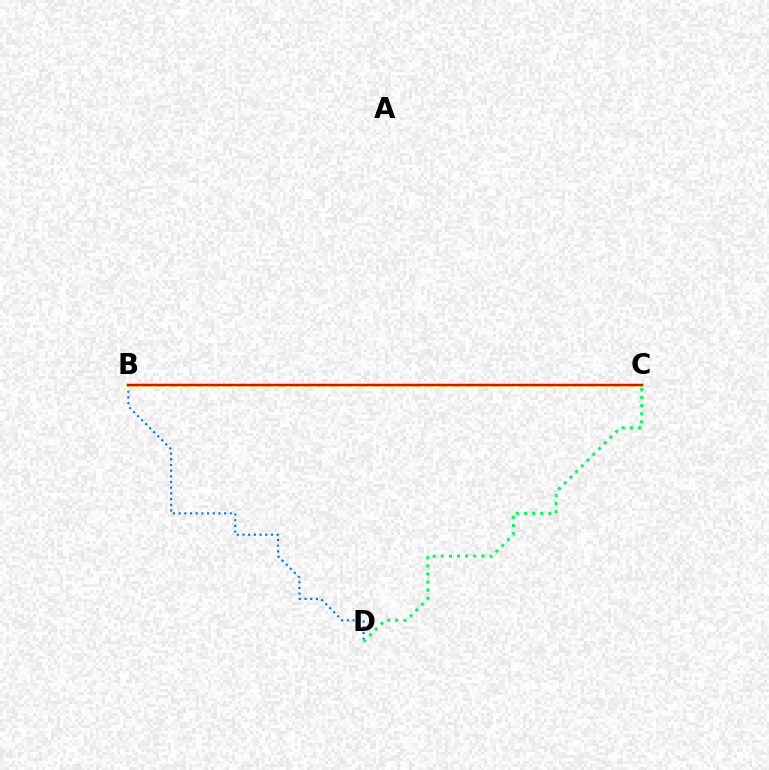{('B', 'C'): [{'color': '#b900ff', 'line_style': 'dashed', 'thickness': 1.83}, {'color': '#d1ff00', 'line_style': 'solid', 'thickness': 2.59}, {'color': '#ff0000', 'line_style': 'solid', 'thickness': 1.58}], ('B', 'D'): [{'color': '#0074ff', 'line_style': 'dotted', 'thickness': 1.54}], ('C', 'D'): [{'color': '#00ff5c', 'line_style': 'dotted', 'thickness': 2.2}]}